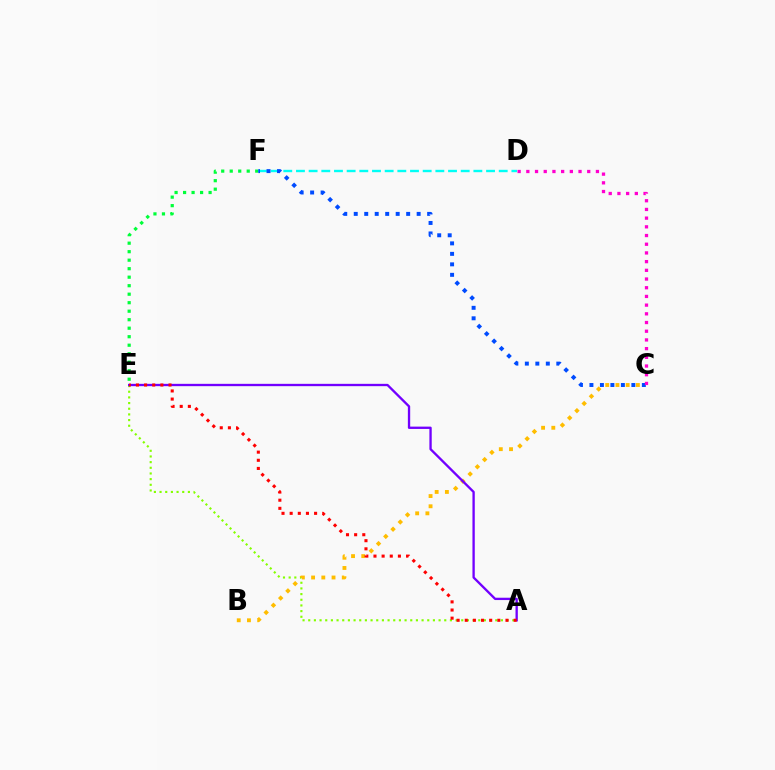{('E', 'F'): [{'color': '#00ff39', 'line_style': 'dotted', 'thickness': 2.31}], ('D', 'F'): [{'color': '#00fff6', 'line_style': 'dashed', 'thickness': 1.72}], ('A', 'E'): [{'color': '#84ff00', 'line_style': 'dotted', 'thickness': 1.54}, {'color': '#7200ff', 'line_style': 'solid', 'thickness': 1.68}, {'color': '#ff0000', 'line_style': 'dotted', 'thickness': 2.21}], ('C', 'F'): [{'color': '#004bff', 'line_style': 'dotted', 'thickness': 2.85}], ('B', 'C'): [{'color': '#ffbd00', 'line_style': 'dotted', 'thickness': 2.78}], ('C', 'D'): [{'color': '#ff00cf', 'line_style': 'dotted', 'thickness': 2.36}]}